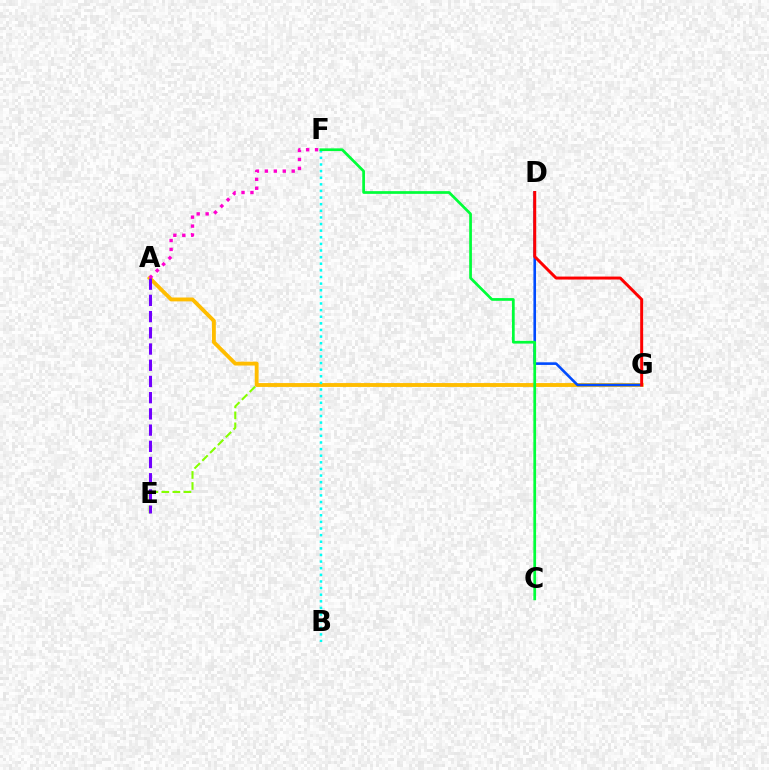{('E', 'G'): [{'color': '#84ff00', 'line_style': 'dashed', 'thickness': 1.5}], ('A', 'G'): [{'color': '#ffbd00', 'line_style': 'solid', 'thickness': 2.78}], ('D', 'G'): [{'color': '#004bff', 'line_style': 'solid', 'thickness': 1.88}, {'color': '#ff0000', 'line_style': 'solid', 'thickness': 2.14}], ('B', 'F'): [{'color': '#00fff6', 'line_style': 'dotted', 'thickness': 1.8}], ('A', 'F'): [{'color': '#ff00cf', 'line_style': 'dotted', 'thickness': 2.43}], ('A', 'E'): [{'color': '#7200ff', 'line_style': 'dashed', 'thickness': 2.2}], ('C', 'F'): [{'color': '#00ff39', 'line_style': 'solid', 'thickness': 1.96}]}